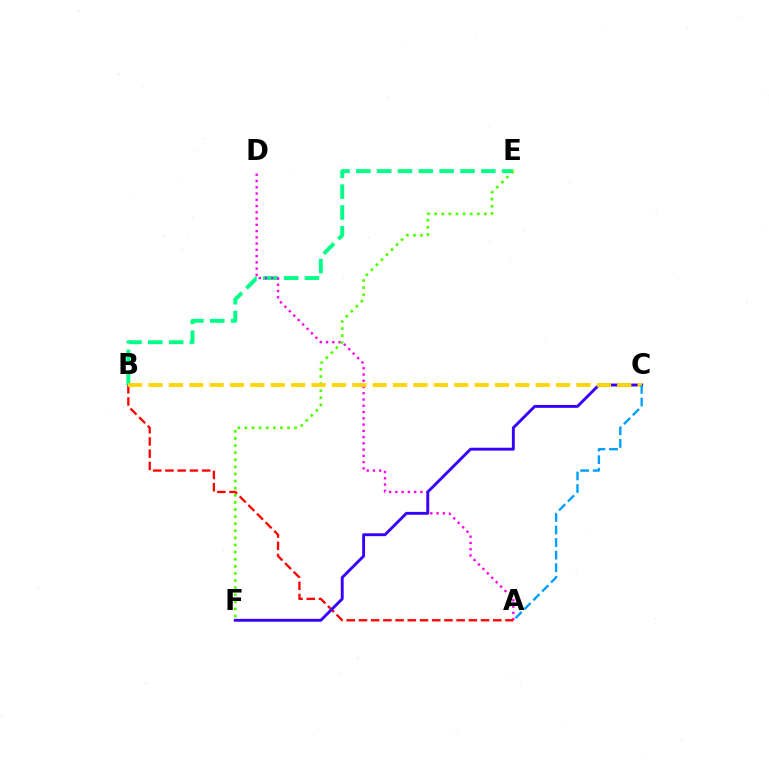{('B', 'E'): [{'color': '#00ff86', 'line_style': 'dashed', 'thickness': 2.83}], ('A', 'D'): [{'color': '#ff00ed', 'line_style': 'dotted', 'thickness': 1.7}], ('A', 'B'): [{'color': '#ff0000', 'line_style': 'dashed', 'thickness': 1.66}], ('C', 'F'): [{'color': '#3700ff', 'line_style': 'solid', 'thickness': 2.08}], ('E', 'F'): [{'color': '#4fff00', 'line_style': 'dotted', 'thickness': 1.93}], ('B', 'C'): [{'color': '#ffd500', 'line_style': 'dashed', 'thickness': 2.77}], ('A', 'C'): [{'color': '#009eff', 'line_style': 'dashed', 'thickness': 1.71}]}